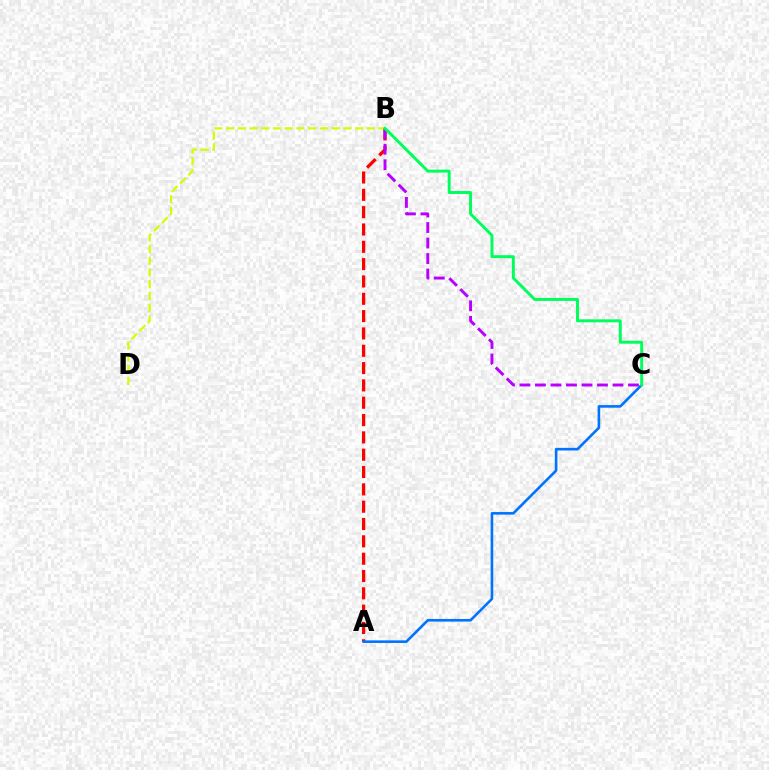{('A', 'B'): [{'color': '#ff0000', 'line_style': 'dashed', 'thickness': 2.35}], ('B', 'D'): [{'color': '#d1ff00', 'line_style': 'dashed', 'thickness': 1.59}], ('A', 'C'): [{'color': '#0074ff', 'line_style': 'solid', 'thickness': 1.88}], ('B', 'C'): [{'color': '#b900ff', 'line_style': 'dashed', 'thickness': 2.11}, {'color': '#00ff5c', 'line_style': 'solid', 'thickness': 2.13}]}